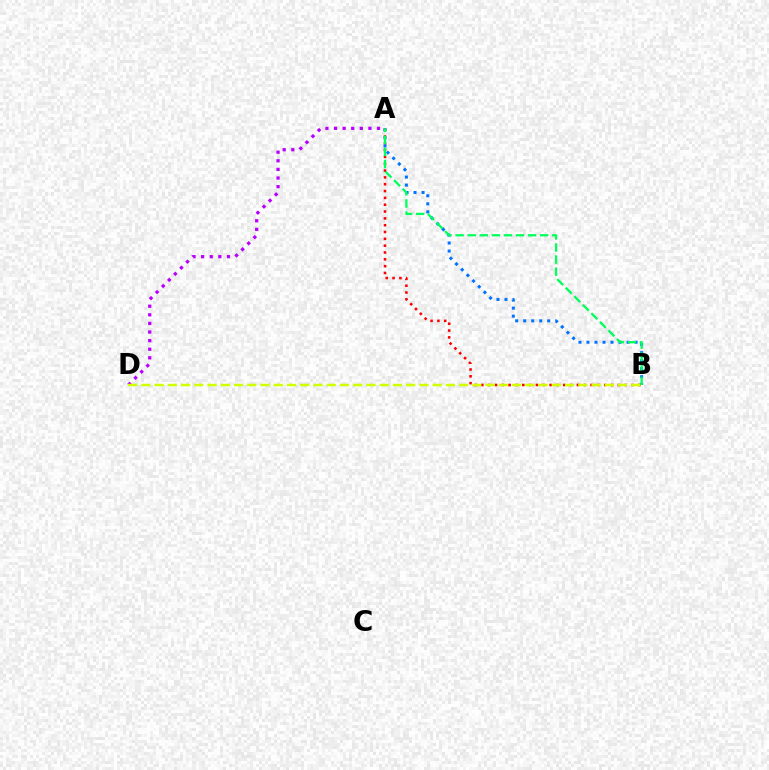{('A', 'D'): [{'color': '#b900ff', 'line_style': 'dotted', 'thickness': 2.34}], ('A', 'B'): [{'color': '#ff0000', 'line_style': 'dotted', 'thickness': 1.85}, {'color': '#0074ff', 'line_style': 'dotted', 'thickness': 2.18}, {'color': '#00ff5c', 'line_style': 'dashed', 'thickness': 1.64}], ('B', 'D'): [{'color': '#d1ff00', 'line_style': 'dashed', 'thickness': 1.8}]}